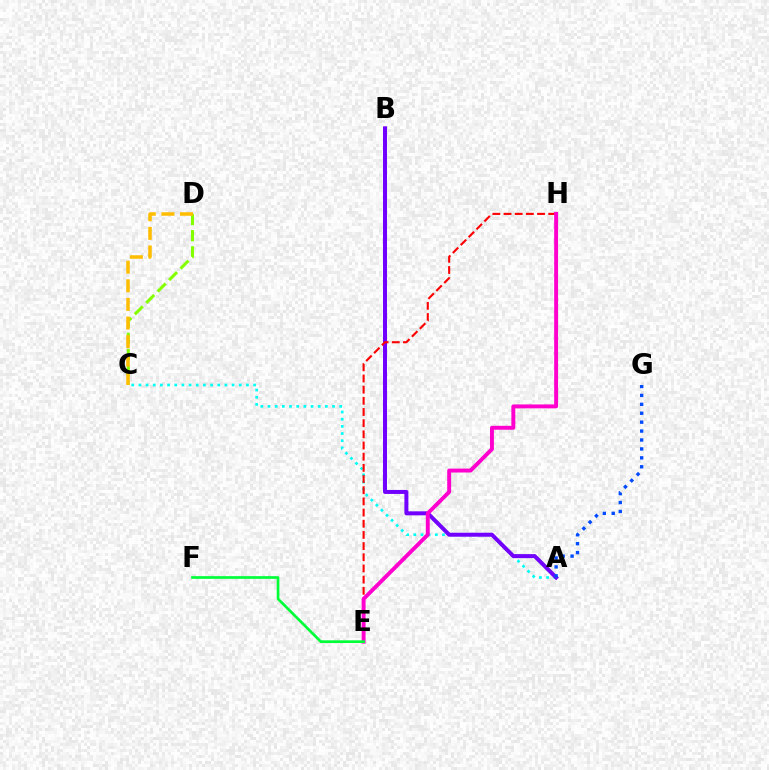{('A', 'C'): [{'color': '#00fff6', 'line_style': 'dotted', 'thickness': 1.95}], ('C', 'D'): [{'color': '#84ff00', 'line_style': 'dashed', 'thickness': 2.19}, {'color': '#ffbd00', 'line_style': 'dashed', 'thickness': 2.53}], ('A', 'B'): [{'color': '#7200ff', 'line_style': 'solid', 'thickness': 2.88}], ('E', 'H'): [{'color': '#ff0000', 'line_style': 'dashed', 'thickness': 1.52}, {'color': '#ff00cf', 'line_style': 'solid', 'thickness': 2.82}], ('A', 'G'): [{'color': '#004bff', 'line_style': 'dotted', 'thickness': 2.42}], ('E', 'F'): [{'color': '#00ff39', 'line_style': 'solid', 'thickness': 1.95}]}